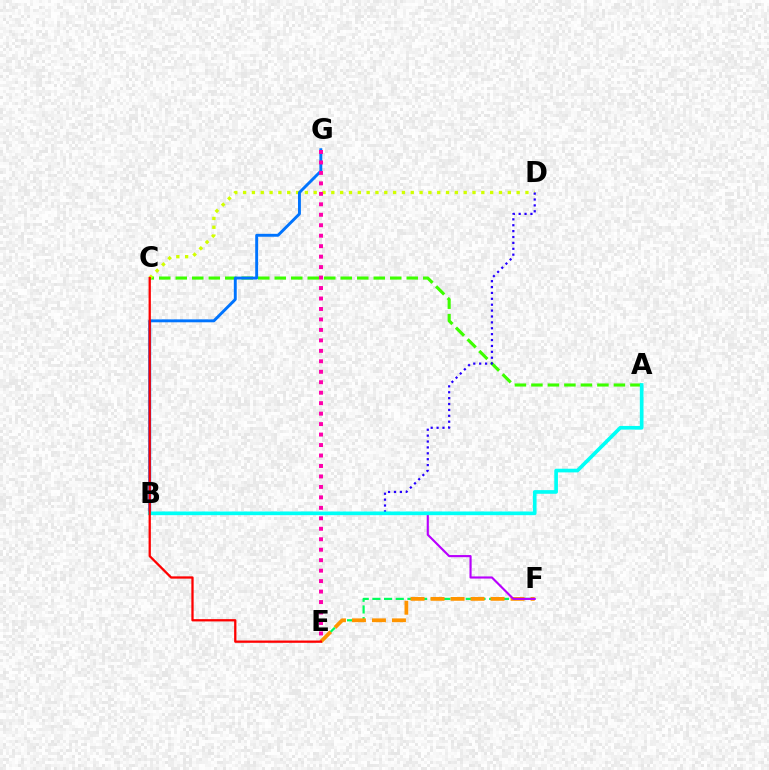{('A', 'C'): [{'color': '#3dff00', 'line_style': 'dashed', 'thickness': 2.24}], ('E', 'F'): [{'color': '#00ff5c', 'line_style': 'dashed', 'thickness': 1.59}, {'color': '#ff9400', 'line_style': 'dashed', 'thickness': 2.72}], ('C', 'D'): [{'color': '#d1ff00', 'line_style': 'dotted', 'thickness': 2.4}], ('B', 'G'): [{'color': '#0074ff', 'line_style': 'solid', 'thickness': 2.1}], ('B', 'D'): [{'color': '#2500ff', 'line_style': 'dotted', 'thickness': 1.6}], ('B', 'F'): [{'color': '#b900ff', 'line_style': 'solid', 'thickness': 1.54}], ('A', 'B'): [{'color': '#00fff6', 'line_style': 'solid', 'thickness': 2.64}], ('C', 'E'): [{'color': '#ff0000', 'line_style': 'solid', 'thickness': 1.64}], ('E', 'G'): [{'color': '#ff00ac', 'line_style': 'dotted', 'thickness': 2.84}]}